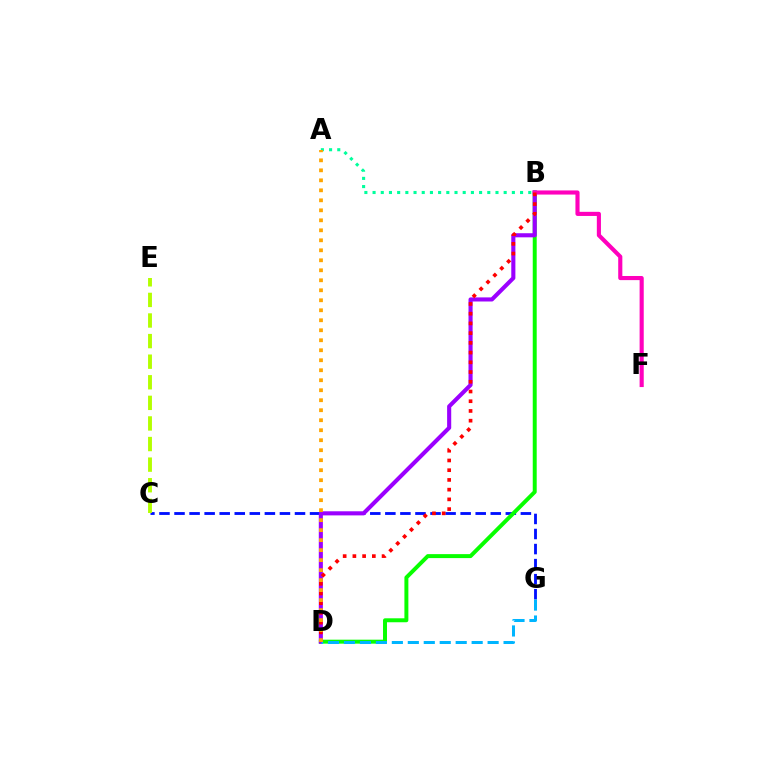{('C', 'G'): [{'color': '#0010ff', 'line_style': 'dashed', 'thickness': 2.05}], ('B', 'D'): [{'color': '#08ff00', 'line_style': 'solid', 'thickness': 2.85}, {'color': '#9b00ff', 'line_style': 'solid', 'thickness': 2.95}, {'color': '#ff0000', 'line_style': 'dotted', 'thickness': 2.64}], ('D', 'G'): [{'color': '#00b5ff', 'line_style': 'dashed', 'thickness': 2.17}], ('A', 'B'): [{'color': '#00ff9d', 'line_style': 'dotted', 'thickness': 2.23}], ('B', 'F'): [{'color': '#ff00bd', 'line_style': 'solid', 'thickness': 2.97}], ('A', 'D'): [{'color': '#ffa500', 'line_style': 'dotted', 'thickness': 2.72}], ('C', 'E'): [{'color': '#b3ff00', 'line_style': 'dashed', 'thickness': 2.8}]}